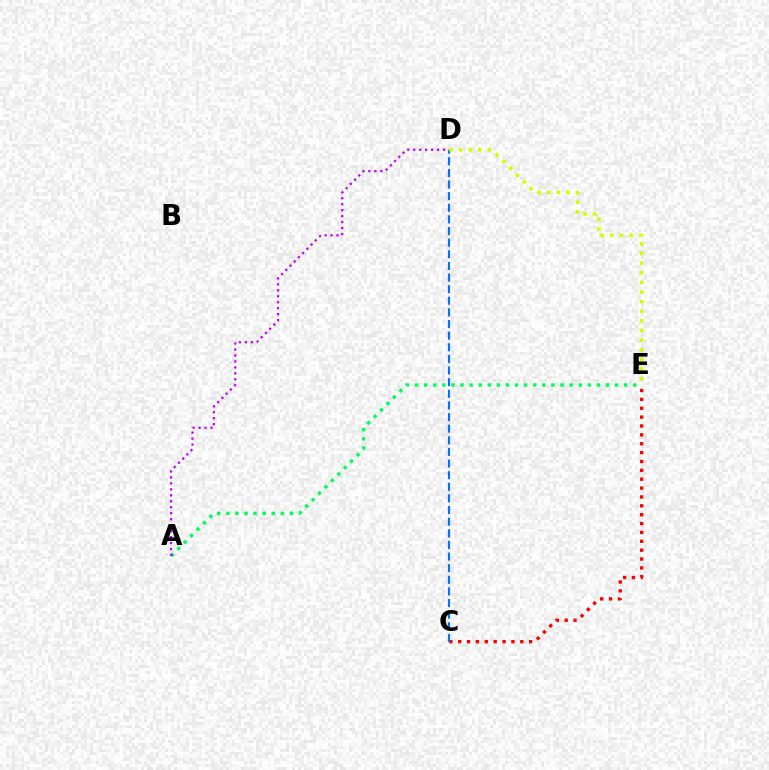{('A', 'E'): [{'color': '#00ff5c', 'line_style': 'dotted', 'thickness': 2.47}], ('C', 'E'): [{'color': '#ff0000', 'line_style': 'dotted', 'thickness': 2.41}], ('A', 'D'): [{'color': '#b900ff', 'line_style': 'dotted', 'thickness': 1.62}], ('C', 'D'): [{'color': '#0074ff', 'line_style': 'dashed', 'thickness': 1.58}], ('D', 'E'): [{'color': '#d1ff00', 'line_style': 'dotted', 'thickness': 2.61}]}